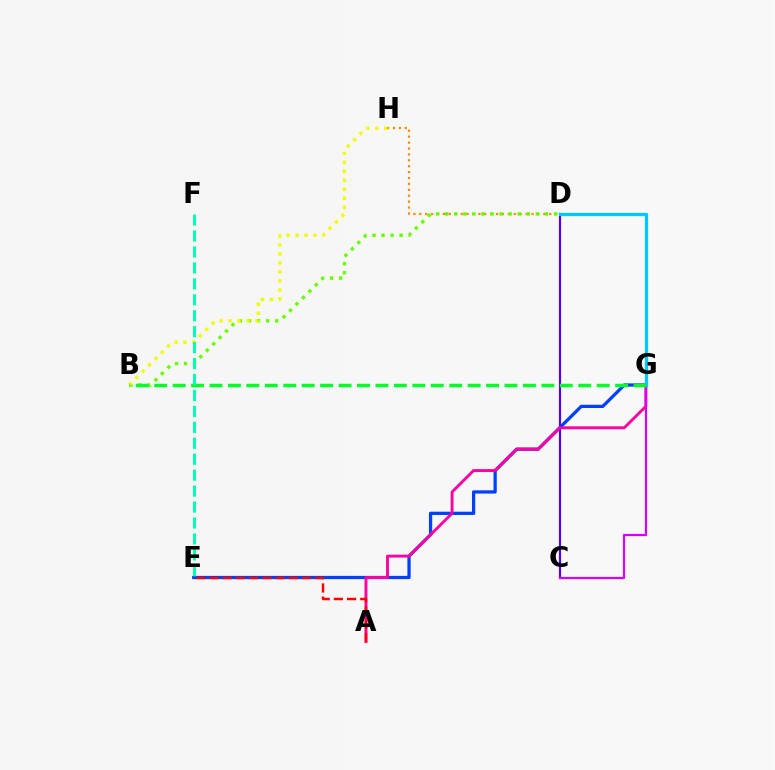{('C', 'D'): [{'color': '#4f00ff', 'line_style': 'solid', 'thickness': 1.56}], ('E', 'G'): [{'color': '#003fff', 'line_style': 'solid', 'thickness': 2.34}], ('A', 'G'): [{'color': '#ff00a0', 'line_style': 'solid', 'thickness': 2.09}], ('D', 'H'): [{'color': '#ff8800', 'line_style': 'dotted', 'thickness': 1.61}], ('B', 'D'): [{'color': '#66ff00', 'line_style': 'dotted', 'thickness': 2.46}], ('C', 'G'): [{'color': '#d600ff', 'line_style': 'solid', 'thickness': 1.59}], ('B', 'H'): [{'color': '#eeff00', 'line_style': 'dotted', 'thickness': 2.44}], ('A', 'E'): [{'color': '#ff0000', 'line_style': 'dashed', 'thickness': 1.79}], ('D', 'G'): [{'color': '#00c7ff', 'line_style': 'solid', 'thickness': 2.35}], ('B', 'G'): [{'color': '#00ff27', 'line_style': 'dashed', 'thickness': 2.5}], ('E', 'F'): [{'color': '#00ffaf', 'line_style': 'dashed', 'thickness': 2.17}]}